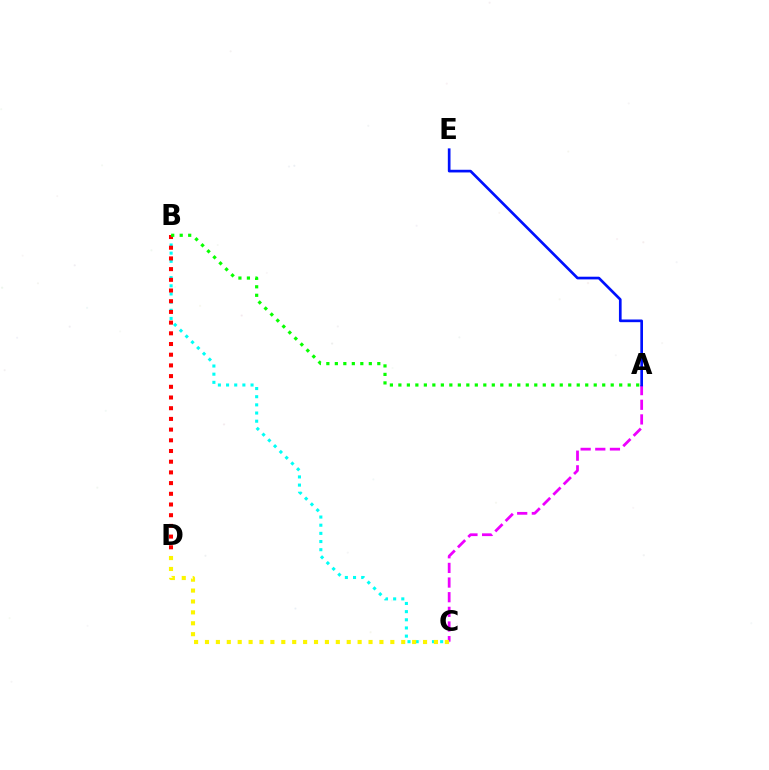{('B', 'C'): [{'color': '#00fff6', 'line_style': 'dotted', 'thickness': 2.22}], ('A', 'C'): [{'color': '#ee00ff', 'line_style': 'dashed', 'thickness': 1.99}], ('B', 'D'): [{'color': '#ff0000', 'line_style': 'dotted', 'thickness': 2.91}], ('A', 'B'): [{'color': '#08ff00', 'line_style': 'dotted', 'thickness': 2.31}], ('A', 'E'): [{'color': '#0010ff', 'line_style': 'solid', 'thickness': 1.93}], ('C', 'D'): [{'color': '#fcf500', 'line_style': 'dotted', 'thickness': 2.96}]}